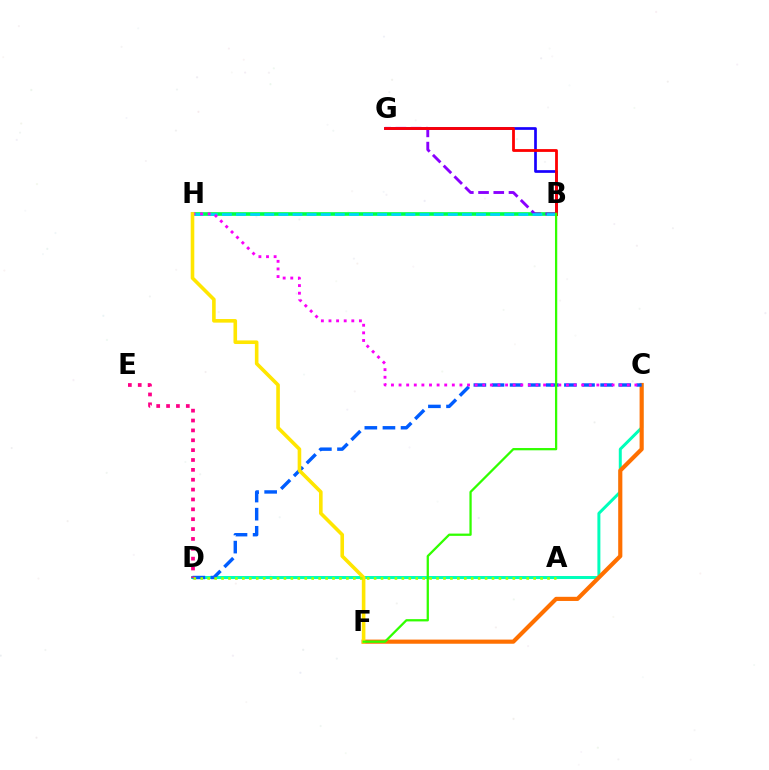{('B', 'G'): [{'color': '#1900ff', 'line_style': 'solid', 'thickness': 1.94}, {'color': '#8a00ff', 'line_style': 'dashed', 'thickness': 2.07}, {'color': '#ff0000', 'line_style': 'solid', 'thickness': 2.02}], ('B', 'H'): [{'color': '#00ff45', 'line_style': 'solid', 'thickness': 2.63}, {'color': '#00d3ff', 'line_style': 'dashed', 'thickness': 1.92}], ('C', 'D'): [{'color': '#00ffbb', 'line_style': 'solid', 'thickness': 2.14}, {'color': '#005dff', 'line_style': 'dashed', 'thickness': 2.46}], ('C', 'F'): [{'color': '#ff7000', 'line_style': 'solid', 'thickness': 2.99}], ('C', 'H'): [{'color': '#fa00f9', 'line_style': 'dotted', 'thickness': 2.07}], ('F', 'H'): [{'color': '#ffe600', 'line_style': 'solid', 'thickness': 2.59}], ('D', 'E'): [{'color': '#ff0088', 'line_style': 'dotted', 'thickness': 2.68}], ('A', 'D'): [{'color': '#a2ff00', 'line_style': 'dotted', 'thickness': 1.88}], ('B', 'F'): [{'color': '#31ff00', 'line_style': 'solid', 'thickness': 1.64}]}